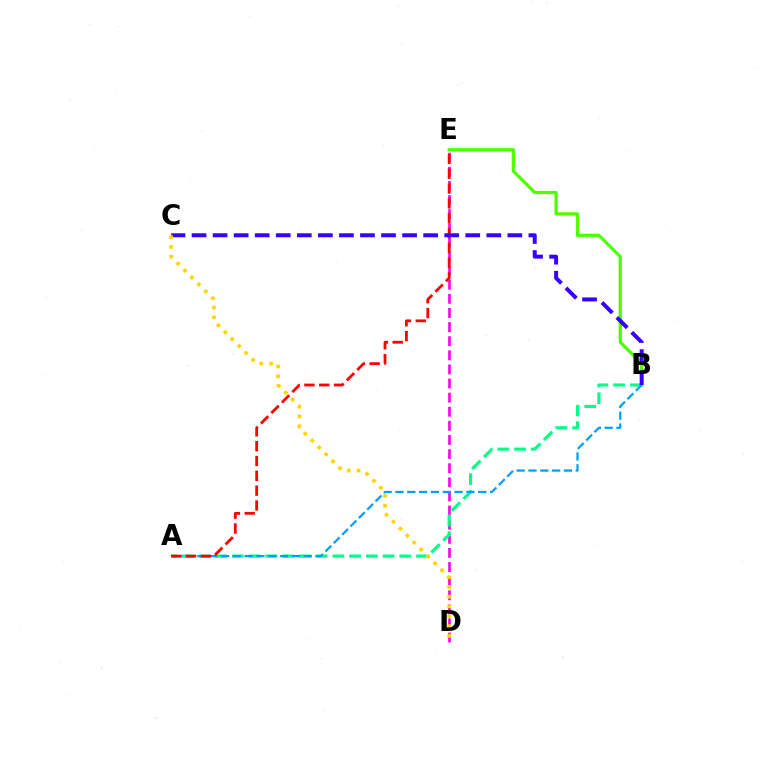{('D', 'E'): [{'color': '#ff00ed', 'line_style': 'dashed', 'thickness': 1.92}], ('A', 'B'): [{'color': '#00ff86', 'line_style': 'dashed', 'thickness': 2.27}, {'color': '#009eff', 'line_style': 'dashed', 'thickness': 1.61}], ('B', 'E'): [{'color': '#4fff00', 'line_style': 'solid', 'thickness': 2.32}], ('A', 'E'): [{'color': '#ff0000', 'line_style': 'dashed', 'thickness': 2.01}], ('B', 'C'): [{'color': '#3700ff', 'line_style': 'dashed', 'thickness': 2.86}], ('C', 'D'): [{'color': '#ffd500', 'line_style': 'dotted', 'thickness': 2.66}]}